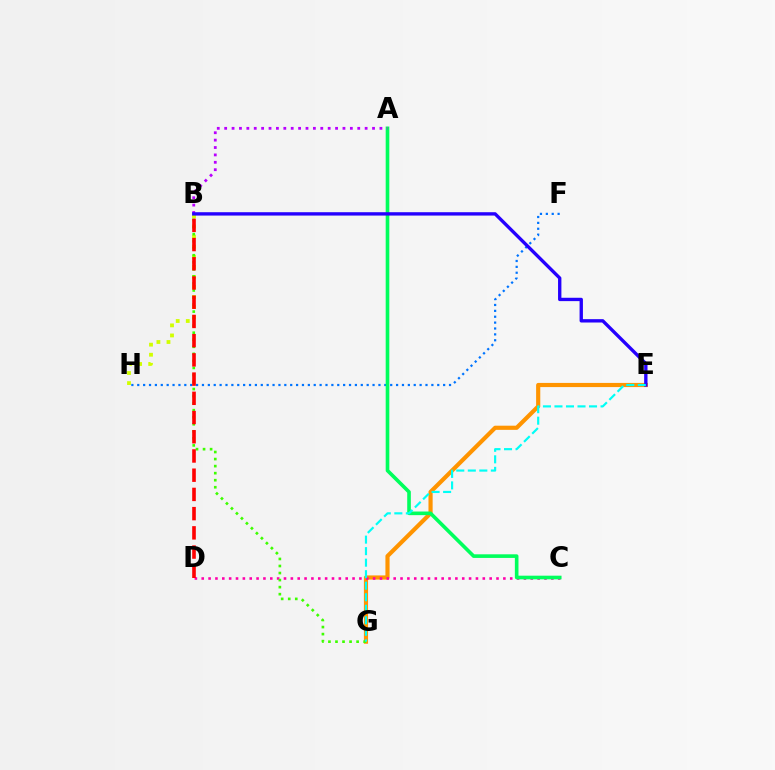{('B', 'H'): [{'color': '#d1ff00', 'line_style': 'dotted', 'thickness': 2.74}], ('E', 'G'): [{'color': '#ff9400', 'line_style': 'solid', 'thickness': 2.99}, {'color': '#00fff6', 'line_style': 'dashed', 'thickness': 1.57}], ('C', 'D'): [{'color': '#ff00ac', 'line_style': 'dotted', 'thickness': 1.86}], ('F', 'H'): [{'color': '#0074ff', 'line_style': 'dotted', 'thickness': 1.6}], ('A', 'C'): [{'color': '#00ff5c', 'line_style': 'solid', 'thickness': 2.61}], ('B', 'G'): [{'color': '#3dff00', 'line_style': 'dotted', 'thickness': 1.91}], ('B', 'D'): [{'color': '#ff0000', 'line_style': 'dashed', 'thickness': 2.61}], ('A', 'B'): [{'color': '#b900ff', 'line_style': 'dotted', 'thickness': 2.01}], ('B', 'E'): [{'color': '#2500ff', 'line_style': 'solid', 'thickness': 2.41}]}